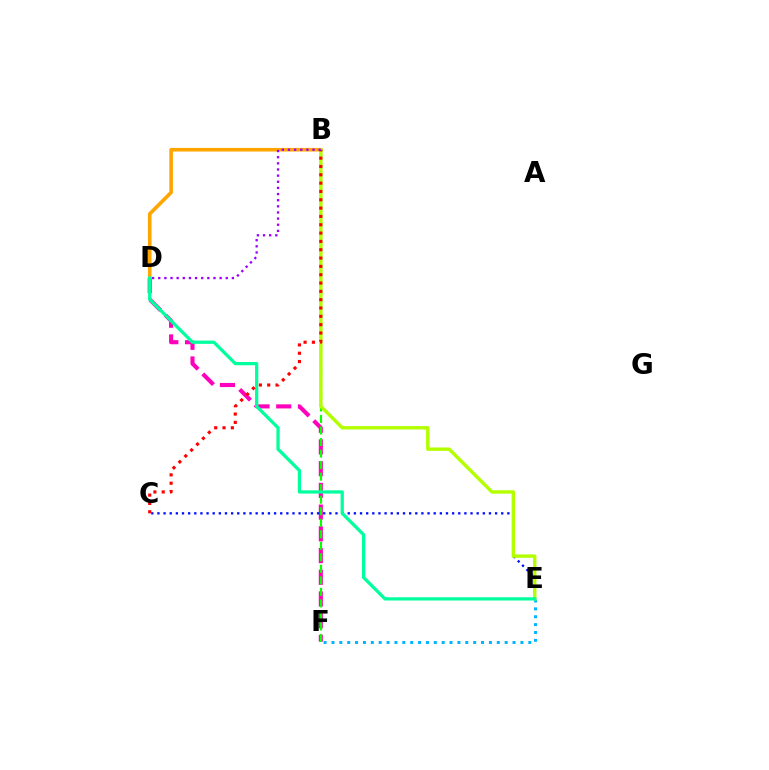{('D', 'F'): [{'color': '#ff00bd', 'line_style': 'dashed', 'thickness': 2.95}], ('E', 'F'): [{'color': '#00b5ff', 'line_style': 'dotted', 'thickness': 2.14}], ('B', 'D'): [{'color': '#ffa500', 'line_style': 'solid', 'thickness': 2.6}, {'color': '#9b00ff', 'line_style': 'dotted', 'thickness': 1.67}], ('B', 'F'): [{'color': '#08ff00', 'line_style': 'dashed', 'thickness': 1.57}], ('C', 'E'): [{'color': '#0010ff', 'line_style': 'dotted', 'thickness': 1.67}], ('B', 'E'): [{'color': '#b3ff00', 'line_style': 'solid', 'thickness': 2.46}], ('D', 'E'): [{'color': '#00ff9d', 'line_style': 'solid', 'thickness': 2.34}], ('B', 'C'): [{'color': '#ff0000', 'line_style': 'dotted', 'thickness': 2.26}]}